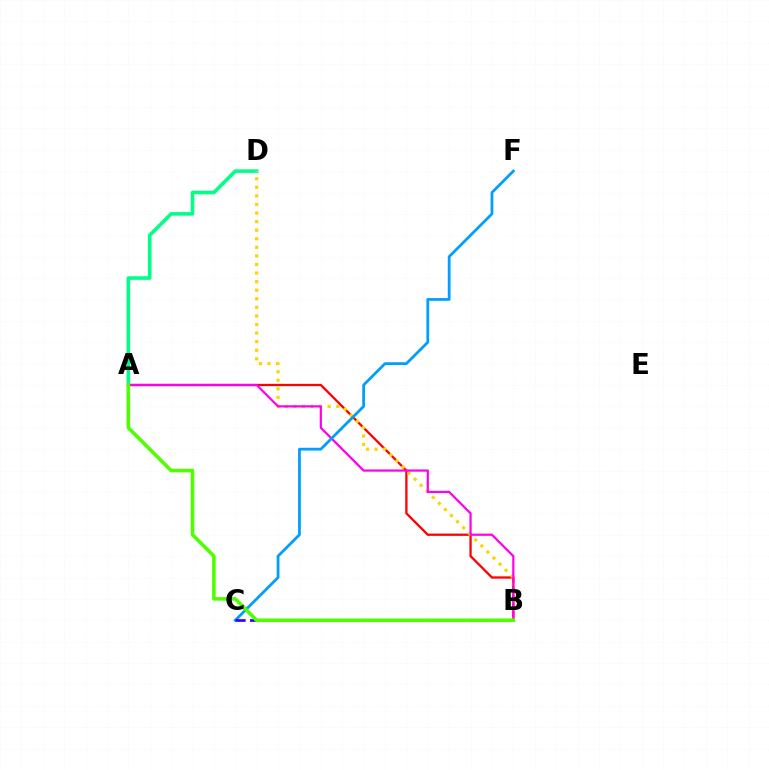{('A', 'B'): [{'color': '#ff0000', 'line_style': 'solid', 'thickness': 1.64}, {'color': '#ff00ed', 'line_style': 'solid', 'thickness': 1.6}, {'color': '#4fff00', 'line_style': 'solid', 'thickness': 2.58}], ('A', 'D'): [{'color': '#00ff86', 'line_style': 'solid', 'thickness': 2.58}], ('B', 'D'): [{'color': '#ffd500', 'line_style': 'dotted', 'thickness': 2.33}], ('C', 'F'): [{'color': '#009eff', 'line_style': 'solid', 'thickness': 2.0}], ('B', 'C'): [{'color': '#3700ff', 'line_style': 'dashed', 'thickness': 1.97}]}